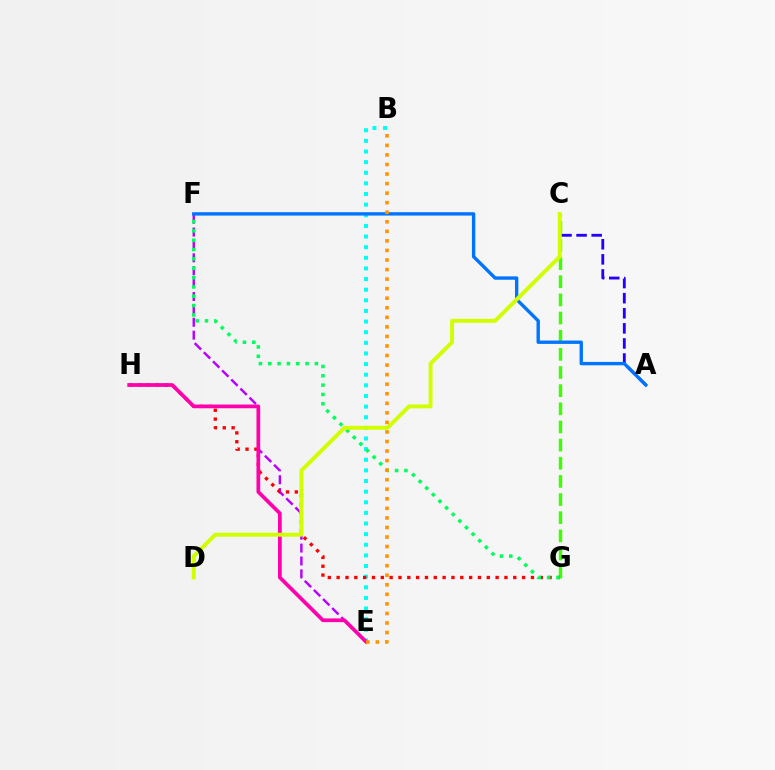{('C', 'G'): [{'color': '#3dff00', 'line_style': 'dashed', 'thickness': 2.47}], ('B', 'E'): [{'color': '#00fff6', 'line_style': 'dotted', 'thickness': 2.89}, {'color': '#ff9400', 'line_style': 'dotted', 'thickness': 2.6}], ('A', 'C'): [{'color': '#2500ff', 'line_style': 'dashed', 'thickness': 2.05}], ('E', 'F'): [{'color': '#b900ff', 'line_style': 'dashed', 'thickness': 1.75}], ('G', 'H'): [{'color': '#ff0000', 'line_style': 'dotted', 'thickness': 2.4}], ('F', 'G'): [{'color': '#00ff5c', 'line_style': 'dotted', 'thickness': 2.54}], ('E', 'H'): [{'color': '#ff00ac', 'line_style': 'solid', 'thickness': 2.68}], ('A', 'F'): [{'color': '#0074ff', 'line_style': 'solid', 'thickness': 2.42}], ('C', 'D'): [{'color': '#d1ff00', 'line_style': 'solid', 'thickness': 2.83}]}